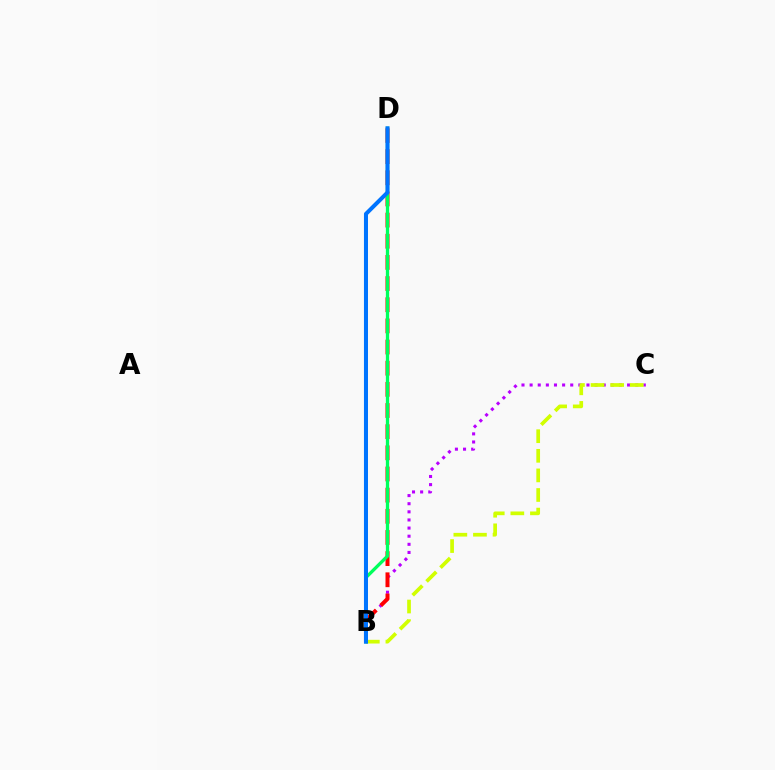{('B', 'C'): [{'color': '#b900ff', 'line_style': 'dotted', 'thickness': 2.21}, {'color': '#d1ff00', 'line_style': 'dashed', 'thickness': 2.66}], ('B', 'D'): [{'color': '#ff0000', 'line_style': 'dashed', 'thickness': 2.87}, {'color': '#00ff5c', 'line_style': 'solid', 'thickness': 2.37}, {'color': '#0074ff', 'line_style': 'solid', 'thickness': 2.9}]}